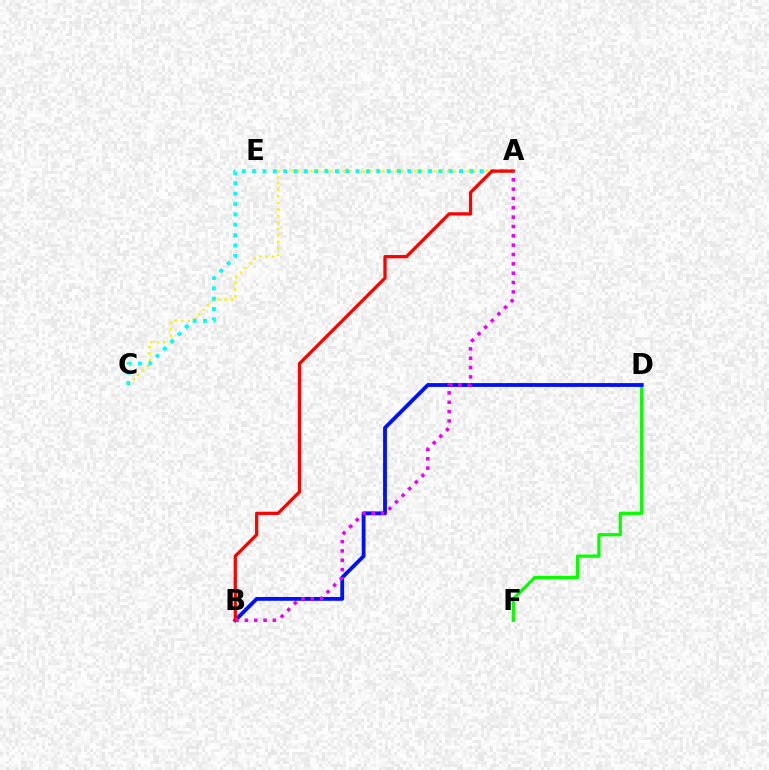{('A', 'C'): [{'color': '#fcf500', 'line_style': 'dotted', 'thickness': 1.77}, {'color': '#00fff6', 'line_style': 'dotted', 'thickness': 2.81}], ('D', 'F'): [{'color': '#08ff00', 'line_style': 'solid', 'thickness': 2.33}], ('B', 'D'): [{'color': '#0010ff', 'line_style': 'solid', 'thickness': 2.75}], ('A', 'B'): [{'color': '#ff0000', 'line_style': 'solid', 'thickness': 2.34}, {'color': '#ee00ff', 'line_style': 'dotted', 'thickness': 2.54}]}